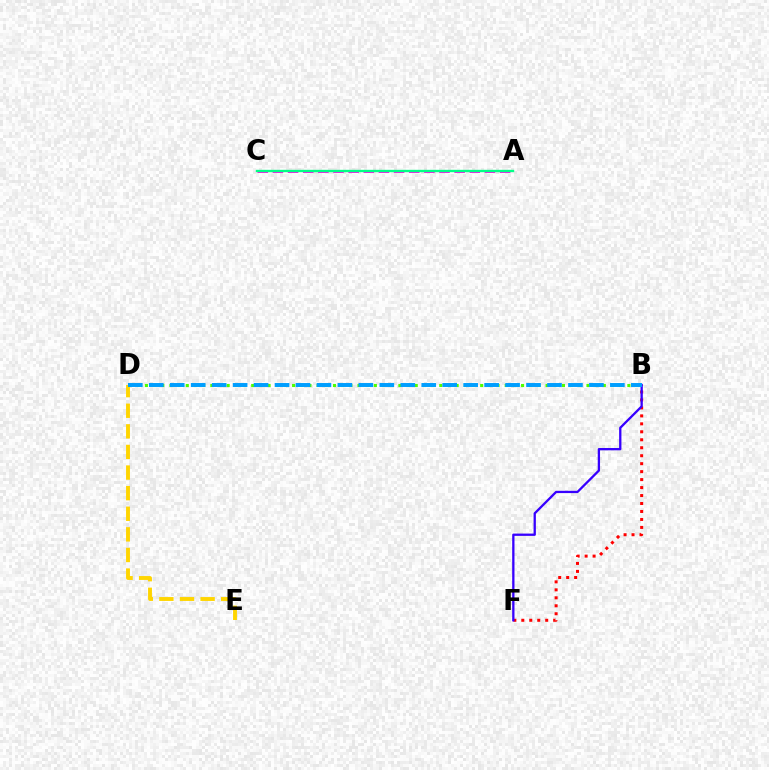{('B', 'F'): [{'color': '#ff0000', 'line_style': 'dotted', 'thickness': 2.16}, {'color': '#3700ff', 'line_style': 'solid', 'thickness': 1.66}], ('A', 'C'): [{'color': '#ff00ed', 'line_style': 'dashed', 'thickness': 2.06}, {'color': '#00ff86', 'line_style': 'solid', 'thickness': 1.7}], ('B', 'D'): [{'color': '#4fff00', 'line_style': 'dotted', 'thickness': 2.22}, {'color': '#009eff', 'line_style': 'dashed', 'thickness': 2.85}], ('D', 'E'): [{'color': '#ffd500', 'line_style': 'dashed', 'thickness': 2.8}]}